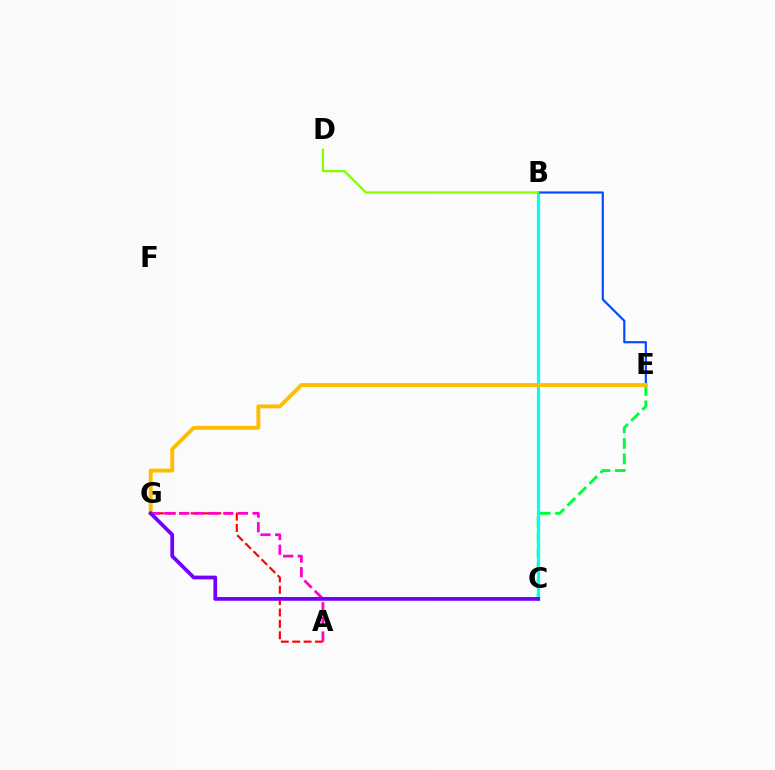{('A', 'G'): [{'color': '#ff0000', 'line_style': 'dashed', 'thickness': 1.55}, {'color': '#ff00cf', 'line_style': 'dashed', 'thickness': 1.99}], ('C', 'E'): [{'color': '#00ff39', 'line_style': 'dashed', 'thickness': 2.11}], ('B', 'C'): [{'color': '#00fff6', 'line_style': 'solid', 'thickness': 2.29}], ('B', 'E'): [{'color': '#004bff', 'line_style': 'solid', 'thickness': 1.57}], ('B', 'D'): [{'color': '#84ff00', 'line_style': 'solid', 'thickness': 1.65}], ('E', 'G'): [{'color': '#ffbd00', 'line_style': 'solid', 'thickness': 2.79}], ('C', 'G'): [{'color': '#7200ff', 'line_style': 'solid', 'thickness': 2.7}]}